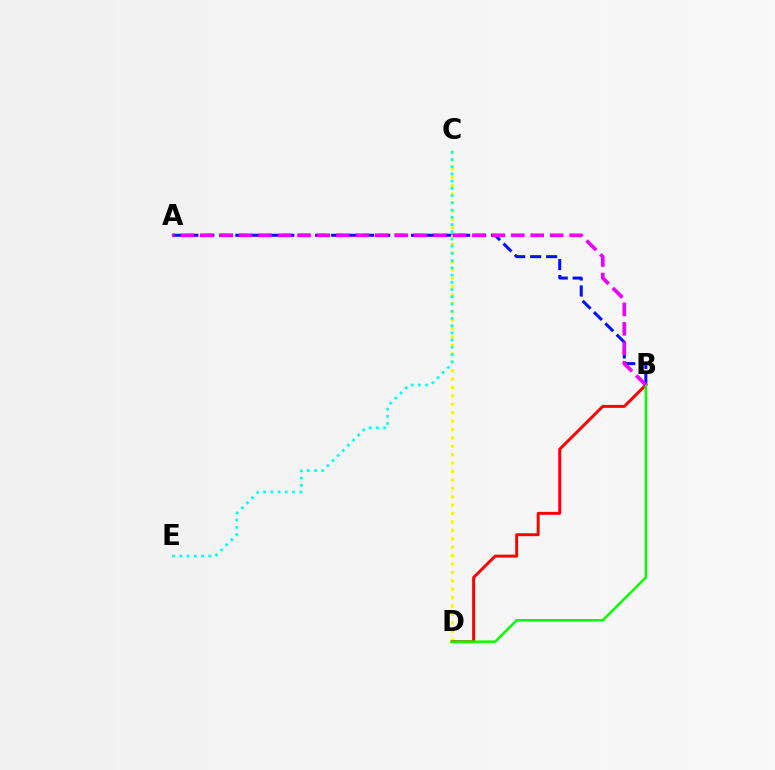{('A', 'B'): [{'color': '#0010ff', 'line_style': 'dashed', 'thickness': 2.17}, {'color': '#ee00ff', 'line_style': 'dashed', 'thickness': 2.64}], ('C', 'D'): [{'color': '#fcf500', 'line_style': 'dotted', 'thickness': 2.28}], ('C', 'E'): [{'color': '#00fff6', 'line_style': 'dotted', 'thickness': 1.96}], ('B', 'D'): [{'color': '#ff0000', 'line_style': 'solid', 'thickness': 2.12}, {'color': '#08ff00', 'line_style': 'solid', 'thickness': 1.81}]}